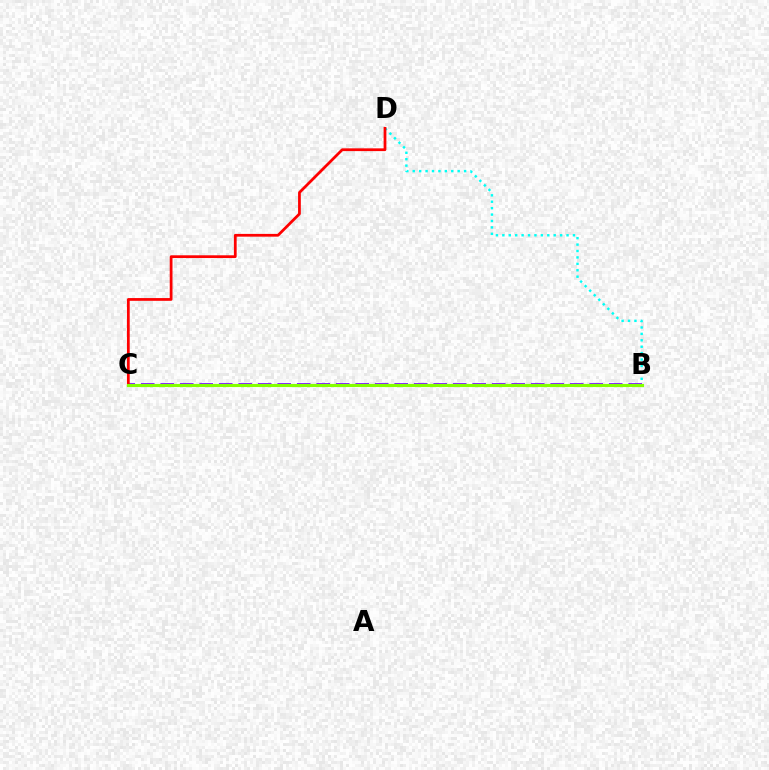{('B', 'C'): [{'color': '#7200ff', 'line_style': 'dashed', 'thickness': 2.65}, {'color': '#84ff00', 'line_style': 'solid', 'thickness': 2.23}], ('B', 'D'): [{'color': '#00fff6', 'line_style': 'dotted', 'thickness': 1.74}], ('C', 'D'): [{'color': '#ff0000', 'line_style': 'solid', 'thickness': 1.99}]}